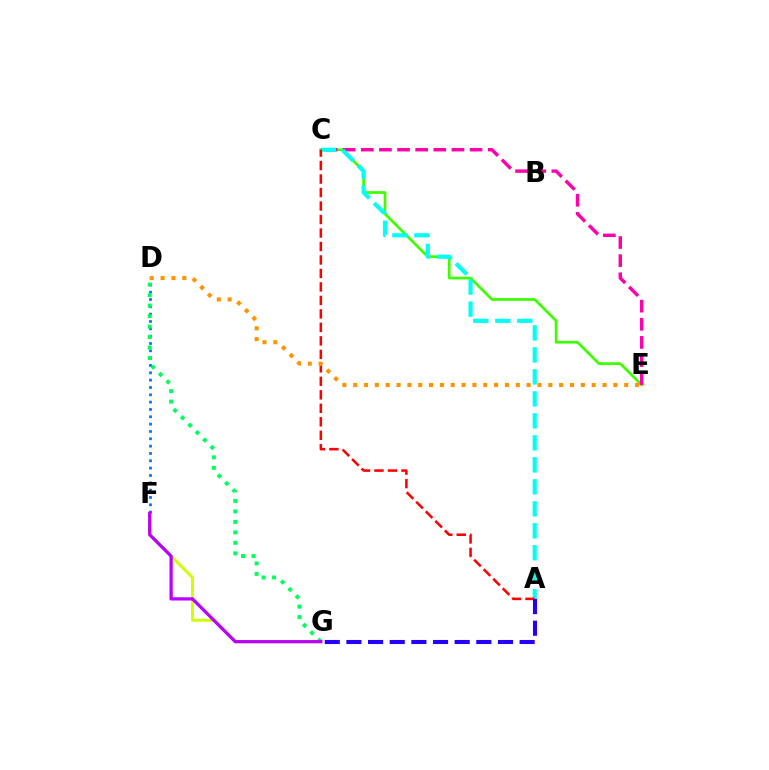{('C', 'E'): [{'color': '#3dff00', 'line_style': 'solid', 'thickness': 1.96}, {'color': '#ff00ac', 'line_style': 'dashed', 'thickness': 2.46}], ('F', 'G'): [{'color': '#d1ff00', 'line_style': 'solid', 'thickness': 2.14}, {'color': '#b900ff', 'line_style': 'solid', 'thickness': 2.34}], ('A', 'C'): [{'color': '#00fff6', 'line_style': 'dashed', 'thickness': 2.99}, {'color': '#ff0000', 'line_style': 'dashed', 'thickness': 1.83}], ('D', 'F'): [{'color': '#0074ff', 'line_style': 'dotted', 'thickness': 1.99}], ('D', 'E'): [{'color': '#ff9400', 'line_style': 'dotted', 'thickness': 2.95}], ('A', 'G'): [{'color': '#2500ff', 'line_style': 'dashed', 'thickness': 2.94}], ('D', 'G'): [{'color': '#00ff5c', 'line_style': 'dotted', 'thickness': 2.85}]}